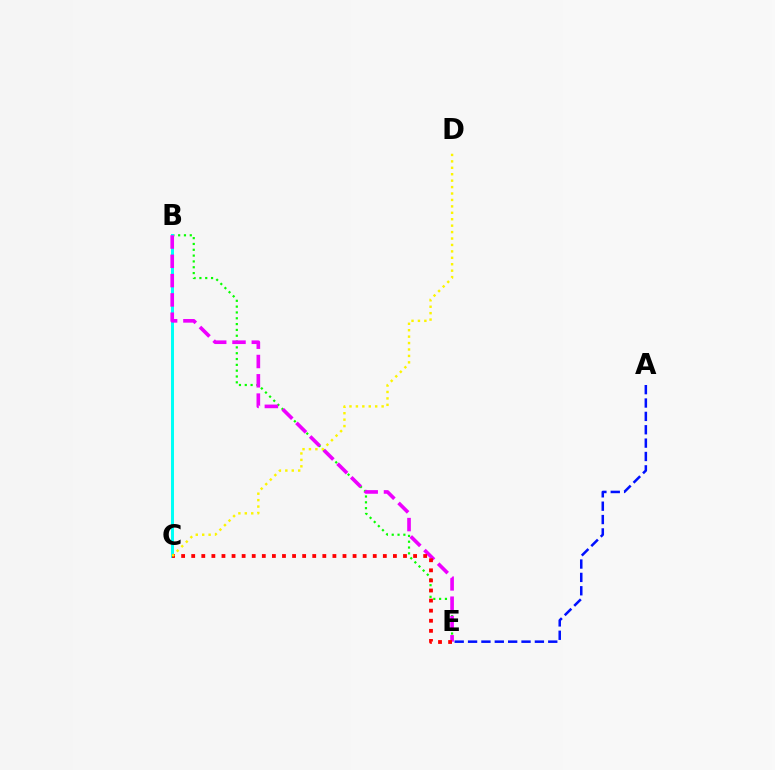{('B', 'E'): [{'color': '#08ff00', 'line_style': 'dotted', 'thickness': 1.58}, {'color': '#ee00ff', 'line_style': 'dashed', 'thickness': 2.62}], ('B', 'C'): [{'color': '#00fff6', 'line_style': 'solid', 'thickness': 2.16}], ('A', 'E'): [{'color': '#0010ff', 'line_style': 'dashed', 'thickness': 1.82}], ('C', 'E'): [{'color': '#ff0000', 'line_style': 'dotted', 'thickness': 2.74}], ('C', 'D'): [{'color': '#fcf500', 'line_style': 'dotted', 'thickness': 1.75}]}